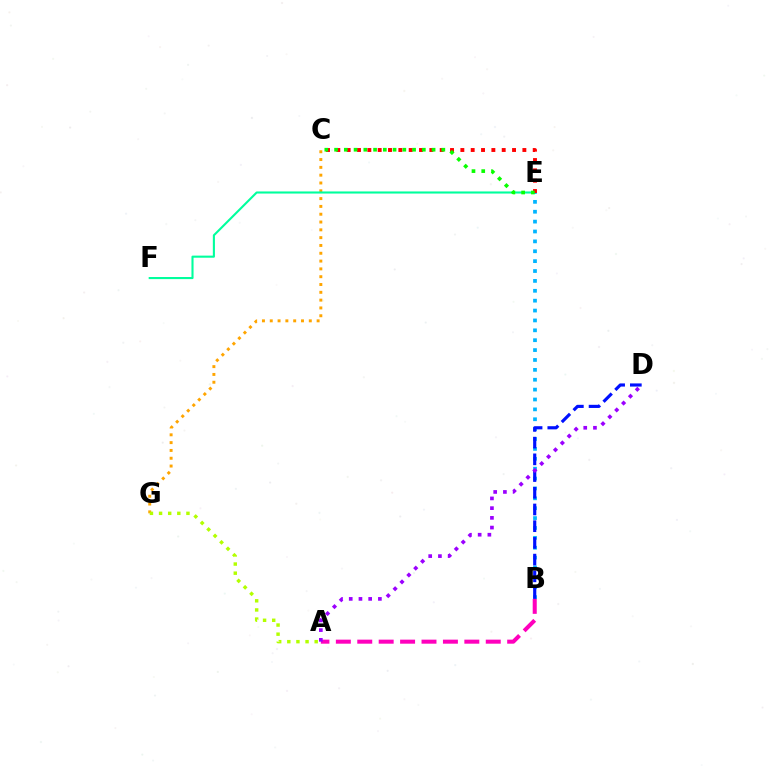{('C', 'G'): [{'color': '#ffa500', 'line_style': 'dotted', 'thickness': 2.12}], ('E', 'F'): [{'color': '#00ff9d', 'line_style': 'solid', 'thickness': 1.51}], ('B', 'E'): [{'color': '#00b5ff', 'line_style': 'dotted', 'thickness': 2.68}], ('B', 'D'): [{'color': '#0010ff', 'line_style': 'dashed', 'thickness': 2.27}], ('C', 'E'): [{'color': '#ff0000', 'line_style': 'dotted', 'thickness': 2.81}, {'color': '#08ff00', 'line_style': 'dotted', 'thickness': 2.65}], ('A', 'G'): [{'color': '#b3ff00', 'line_style': 'dotted', 'thickness': 2.48}], ('A', 'B'): [{'color': '#ff00bd', 'line_style': 'dashed', 'thickness': 2.91}], ('A', 'D'): [{'color': '#9b00ff', 'line_style': 'dotted', 'thickness': 2.64}]}